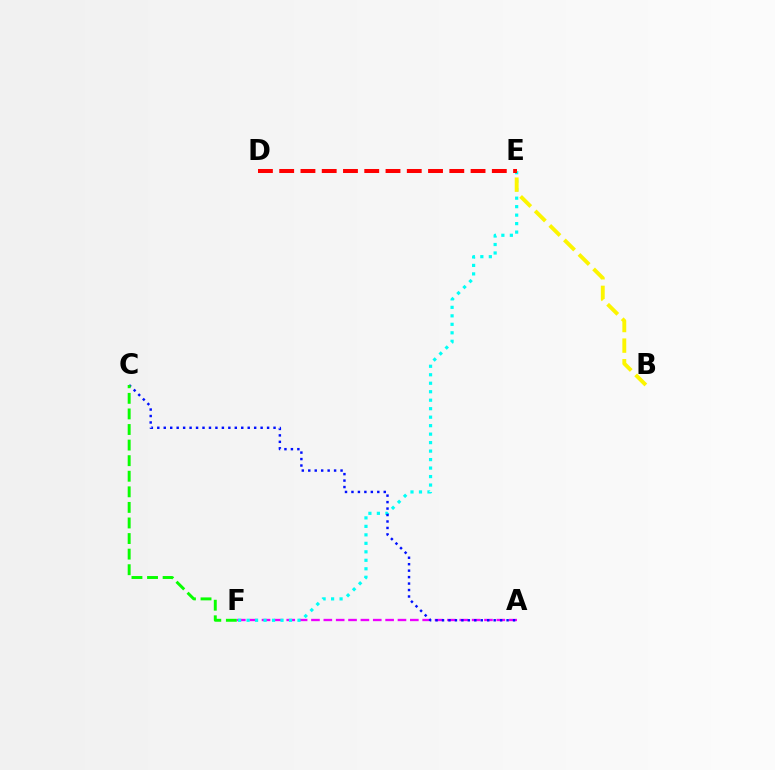{('A', 'F'): [{'color': '#ee00ff', 'line_style': 'dashed', 'thickness': 1.68}], ('E', 'F'): [{'color': '#00fff6', 'line_style': 'dotted', 'thickness': 2.31}], ('D', 'E'): [{'color': '#ff0000', 'line_style': 'dashed', 'thickness': 2.89}], ('A', 'C'): [{'color': '#0010ff', 'line_style': 'dotted', 'thickness': 1.75}], ('C', 'F'): [{'color': '#08ff00', 'line_style': 'dashed', 'thickness': 2.12}], ('B', 'E'): [{'color': '#fcf500', 'line_style': 'dashed', 'thickness': 2.8}]}